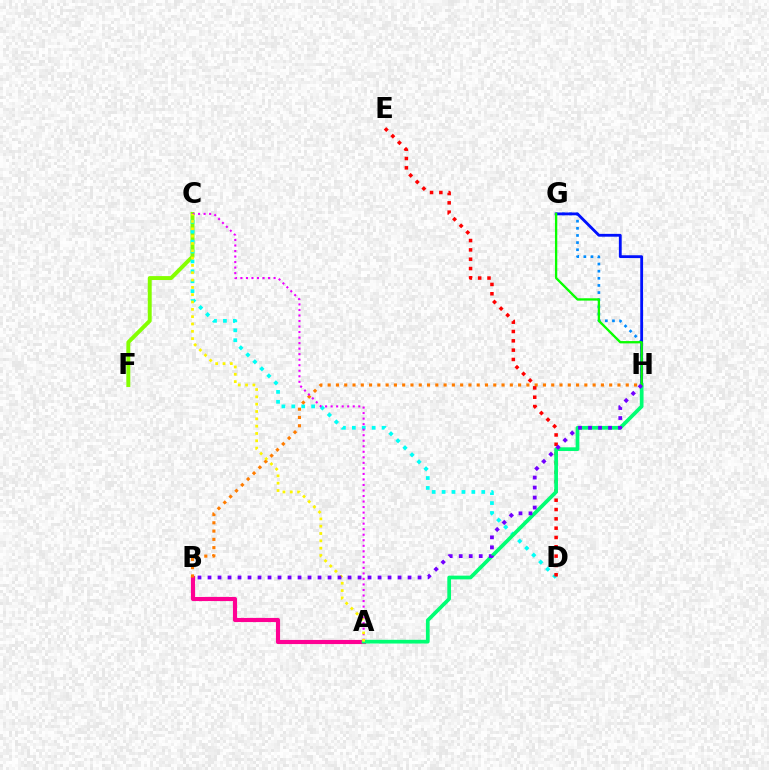{('A', 'B'): [{'color': '#ff0094', 'line_style': 'solid', 'thickness': 2.97}], ('G', 'H'): [{'color': '#008cff', 'line_style': 'dotted', 'thickness': 1.94}, {'color': '#0010ff', 'line_style': 'solid', 'thickness': 2.03}, {'color': '#08ff00', 'line_style': 'solid', 'thickness': 1.67}], ('C', 'F'): [{'color': '#84ff00', 'line_style': 'solid', 'thickness': 2.83}], ('C', 'D'): [{'color': '#00fff6', 'line_style': 'dotted', 'thickness': 2.69}], ('B', 'H'): [{'color': '#ff7c00', 'line_style': 'dotted', 'thickness': 2.25}, {'color': '#7200ff', 'line_style': 'dotted', 'thickness': 2.72}], ('D', 'E'): [{'color': '#ff0000', 'line_style': 'dotted', 'thickness': 2.53}], ('A', 'H'): [{'color': '#00ff74', 'line_style': 'solid', 'thickness': 2.68}], ('A', 'C'): [{'color': '#ee00ff', 'line_style': 'dotted', 'thickness': 1.5}, {'color': '#fcf500', 'line_style': 'dotted', 'thickness': 1.99}]}